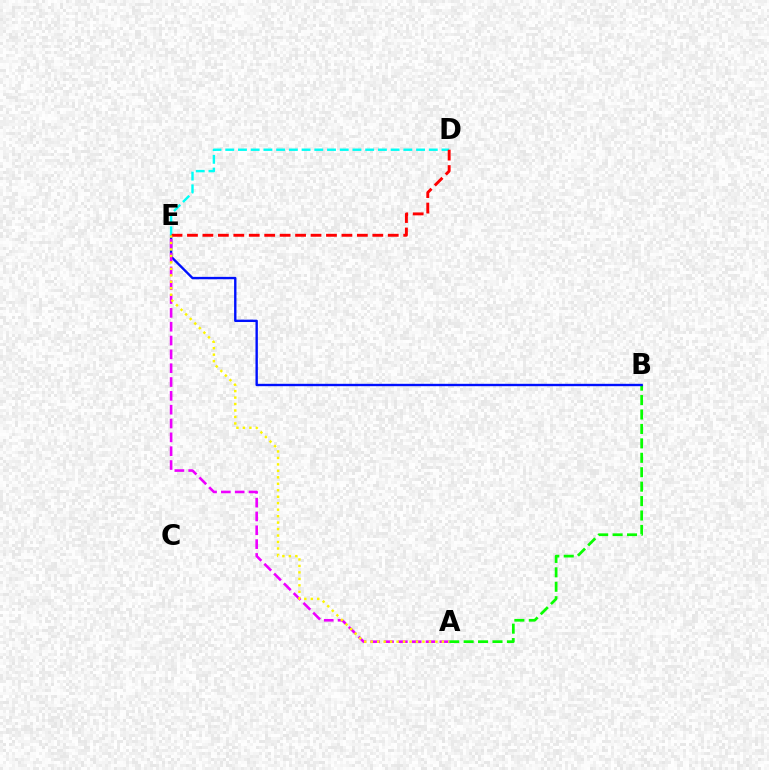{('A', 'B'): [{'color': '#08ff00', 'line_style': 'dashed', 'thickness': 1.96}], ('B', 'E'): [{'color': '#0010ff', 'line_style': 'solid', 'thickness': 1.71}], ('A', 'E'): [{'color': '#ee00ff', 'line_style': 'dashed', 'thickness': 1.88}, {'color': '#fcf500', 'line_style': 'dotted', 'thickness': 1.76}], ('D', 'E'): [{'color': '#00fff6', 'line_style': 'dashed', 'thickness': 1.73}, {'color': '#ff0000', 'line_style': 'dashed', 'thickness': 2.1}]}